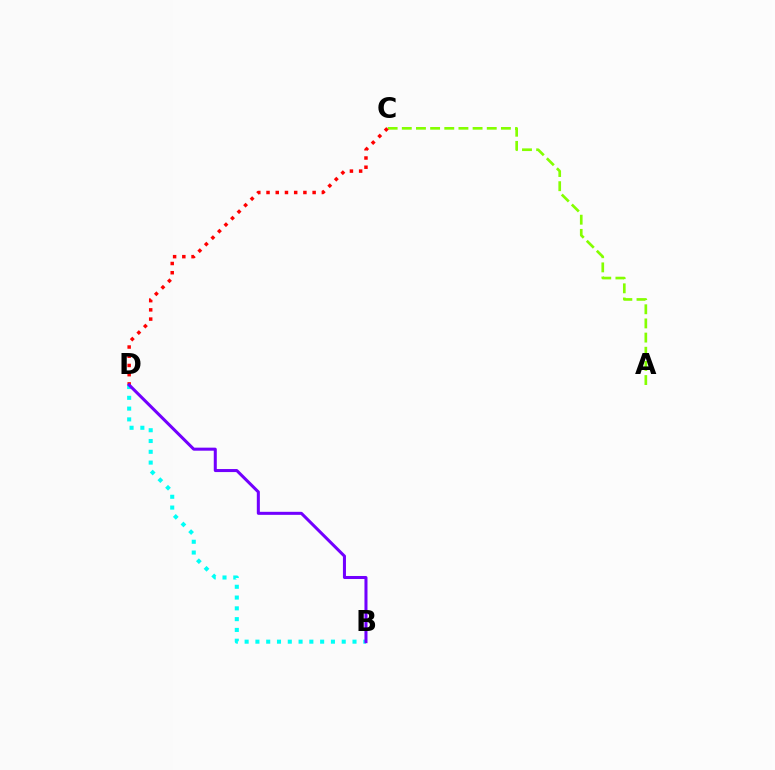{('B', 'D'): [{'color': '#00fff6', 'line_style': 'dotted', 'thickness': 2.93}, {'color': '#7200ff', 'line_style': 'solid', 'thickness': 2.18}], ('A', 'C'): [{'color': '#84ff00', 'line_style': 'dashed', 'thickness': 1.92}], ('C', 'D'): [{'color': '#ff0000', 'line_style': 'dotted', 'thickness': 2.51}]}